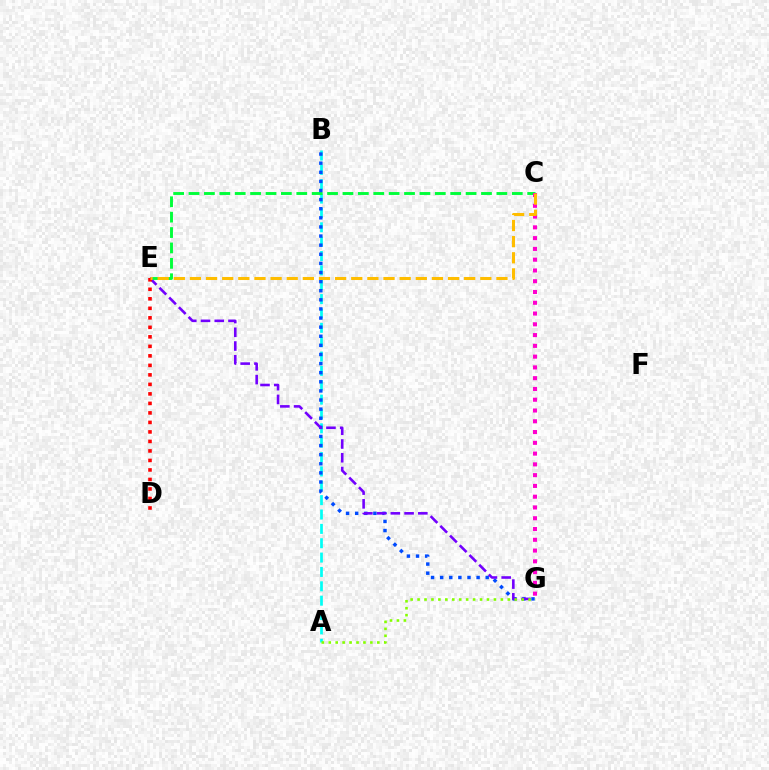{('A', 'B'): [{'color': '#00fff6', 'line_style': 'dashed', 'thickness': 1.95}], ('C', 'E'): [{'color': '#00ff39', 'line_style': 'dashed', 'thickness': 2.09}, {'color': '#ffbd00', 'line_style': 'dashed', 'thickness': 2.19}], ('C', 'G'): [{'color': '#ff00cf', 'line_style': 'dotted', 'thickness': 2.93}], ('B', 'G'): [{'color': '#004bff', 'line_style': 'dotted', 'thickness': 2.47}], ('E', 'G'): [{'color': '#7200ff', 'line_style': 'dashed', 'thickness': 1.87}], ('A', 'G'): [{'color': '#84ff00', 'line_style': 'dotted', 'thickness': 1.89}], ('D', 'E'): [{'color': '#ff0000', 'line_style': 'dotted', 'thickness': 2.58}]}